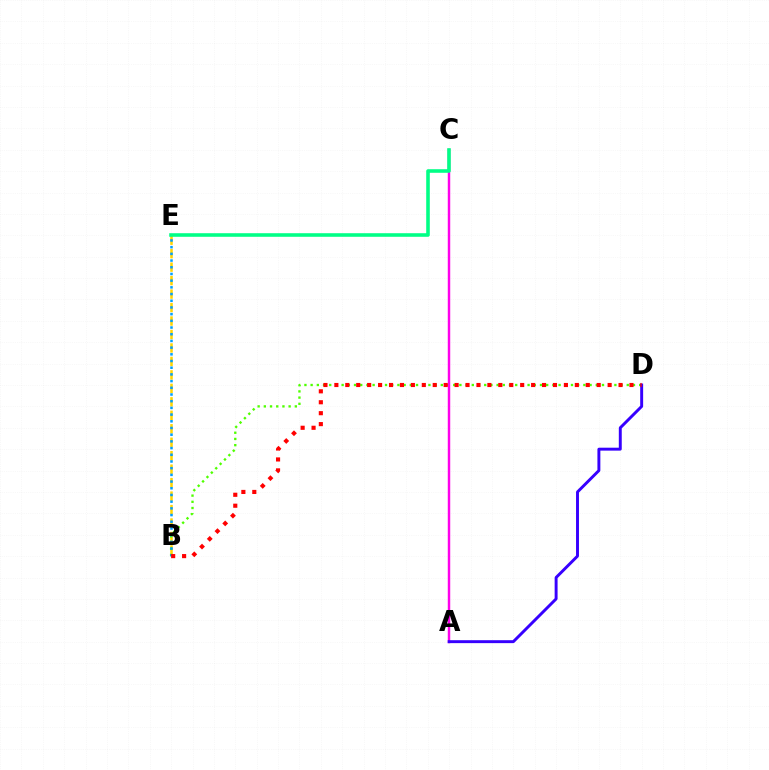{('B', 'E'): [{'color': '#ffd500', 'line_style': 'dashed', 'thickness': 1.83}, {'color': '#009eff', 'line_style': 'dotted', 'thickness': 1.82}], ('B', 'D'): [{'color': '#4fff00', 'line_style': 'dotted', 'thickness': 1.68}, {'color': '#ff0000', 'line_style': 'dotted', 'thickness': 2.97}], ('A', 'C'): [{'color': '#ff00ed', 'line_style': 'solid', 'thickness': 1.76}], ('A', 'D'): [{'color': '#3700ff', 'line_style': 'solid', 'thickness': 2.11}], ('C', 'E'): [{'color': '#00ff86', 'line_style': 'solid', 'thickness': 2.57}]}